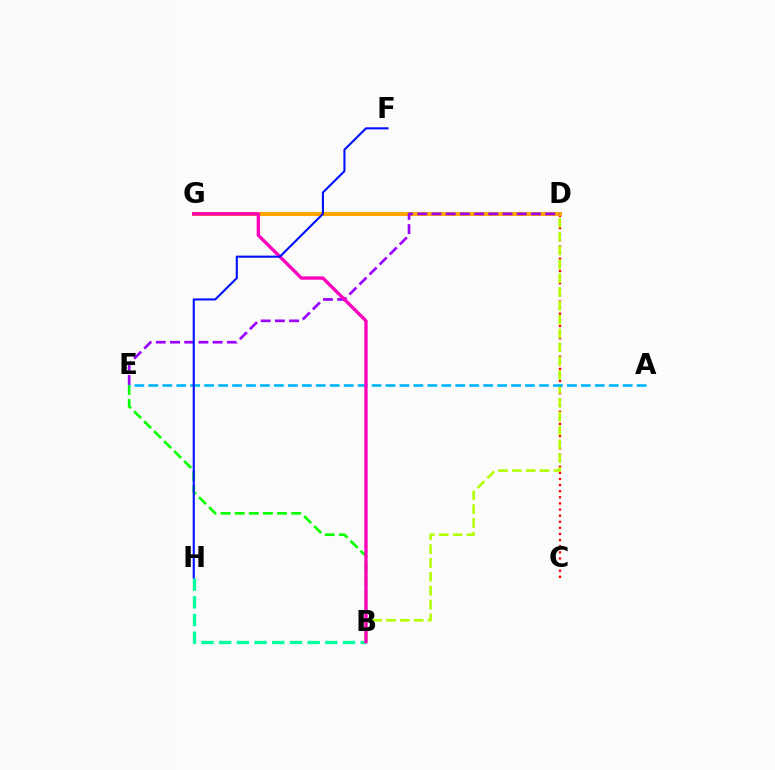{('C', 'D'): [{'color': '#ff0000', 'line_style': 'dotted', 'thickness': 1.66}], ('B', 'D'): [{'color': '#b3ff00', 'line_style': 'dashed', 'thickness': 1.88}], ('D', 'G'): [{'color': '#ffa500', 'line_style': 'solid', 'thickness': 2.91}], ('D', 'E'): [{'color': '#9b00ff', 'line_style': 'dashed', 'thickness': 1.93}], ('B', 'E'): [{'color': '#08ff00', 'line_style': 'dashed', 'thickness': 1.92}], ('B', 'H'): [{'color': '#00ff9d', 'line_style': 'dashed', 'thickness': 2.4}], ('A', 'E'): [{'color': '#00b5ff', 'line_style': 'dashed', 'thickness': 1.9}], ('B', 'G'): [{'color': '#ff00bd', 'line_style': 'solid', 'thickness': 2.4}], ('F', 'H'): [{'color': '#0010ff', 'line_style': 'solid', 'thickness': 1.51}]}